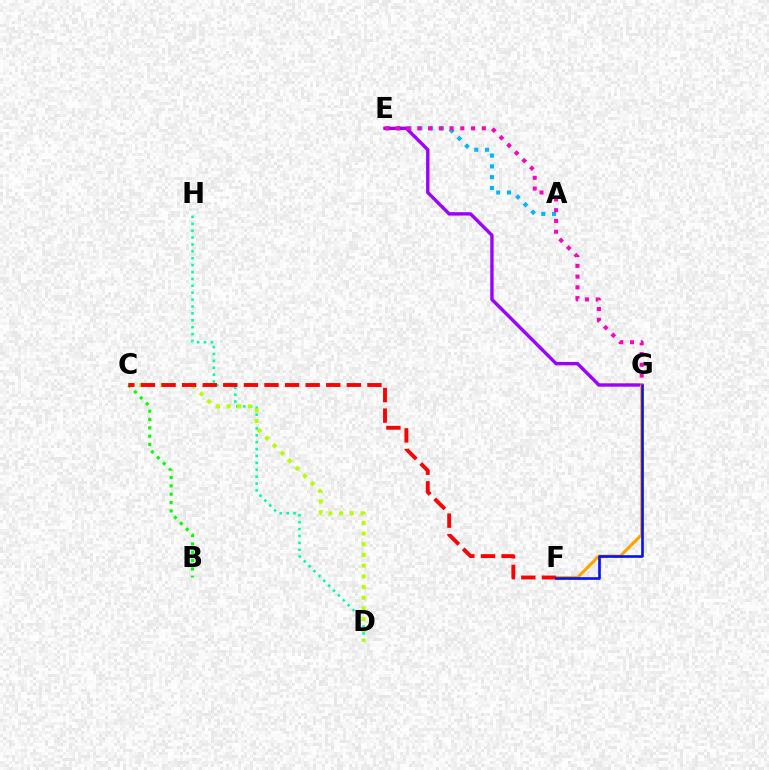{('A', 'E'): [{'color': '#00b5ff', 'line_style': 'dotted', 'thickness': 2.93}], ('D', 'H'): [{'color': '#00ff9d', 'line_style': 'dotted', 'thickness': 1.87}], ('E', 'G'): [{'color': '#9b00ff', 'line_style': 'solid', 'thickness': 2.43}, {'color': '#ff00bd', 'line_style': 'dotted', 'thickness': 2.92}], ('C', 'D'): [{'color': '#b3ff00', 'line_style': 'dotted', 'thickness': 2.91}], ('F', 'G'): [{'color': '#ffa500', 'line_style': 'solid', 'thickness': 2.27}, {'color': '#0010ff', 'line_style': 'solid', 'thickness': 1.88}], ('B', 'C'): [{'color': '#08ff00', 'line_style': 'dotted', 'thickness': 2.27}], ('C', 'F'): [{'color': '#ff0000', 'line_style': 'dashed', 'thickness': 2.8}]}